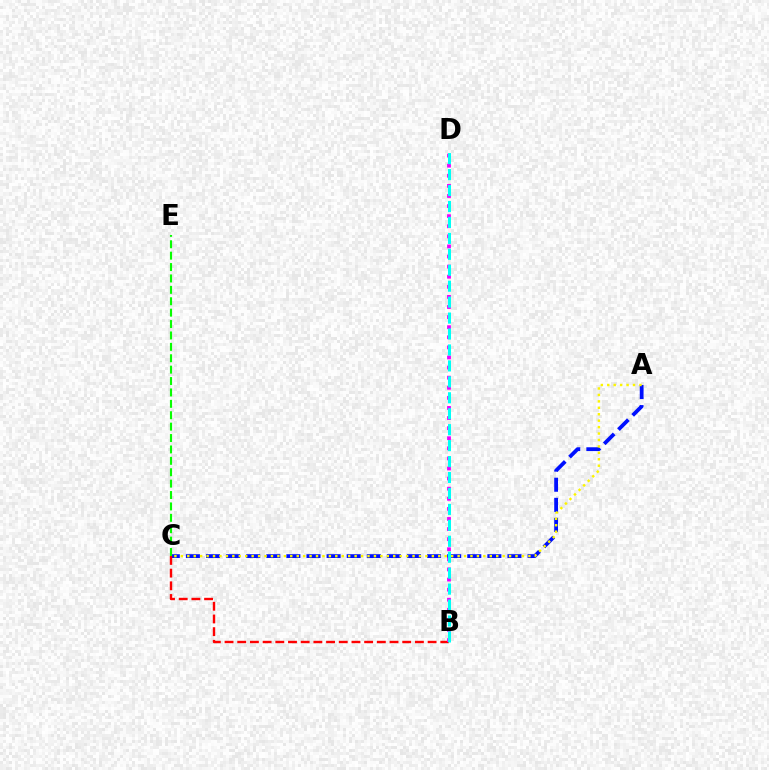{('A', 'C'): [{'color': '#0010ff', 'line_style': 'dashed', 'thickness': 2.73}, {'color': '#fcf500', 'line_style': 'dotted', 'thickness': 1.75}], ('B', 'C'): [{'color': '#ff0000', 'line_style': 'dashed', 'thickness': 1.72}], ('C', 'E'): [{'color': '#08ff00', 'line_style': 'dashed', 'thickness': 1.55}], ('B', 'D'): [{'color': '#ee00ff', 'line_style': 'dotted', 'thickness': 2.74}, {'color': '#00fff6', 'line_style': 'dashed', 'thickness': 2.17}]}